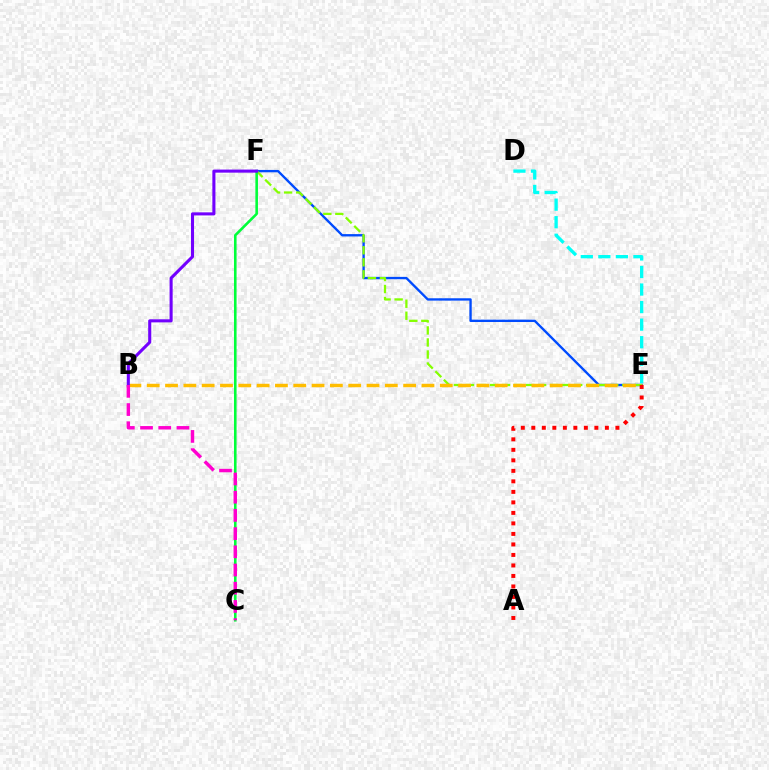{('E', 'F'): [{'color': '#004bff', 'line_style': 'solid', 'thickness': 1.7}, {'color': '#84ff00', 'line_style': 'dashed', 'thickness': 1.63}], ('B', 'E'): [{'color': '#ffbd00', 'line_style': 'dashed', 'thickness': 2.49}], ('A', 'E'): [{'color': '#ff0000', 'line_style': 'dotted', 'thickness': 2.86}], ('D', 'E'): [{'color': '#00fff6', 'line_style': 'dashed', 'thickness': 2.38}], ('C', 'F'): [{'color': '#00ff39', 'line_style': 'solid', 'thickness': 1.86}], ('B', 'F'): [{'color': '#7200ff', 'line_style': 'solid', 'thickness': 2.21}], ('B', 'C'): [{'color': '#ff00cf', 'line_style': 'dashed', 'thickness': 2.47}]}